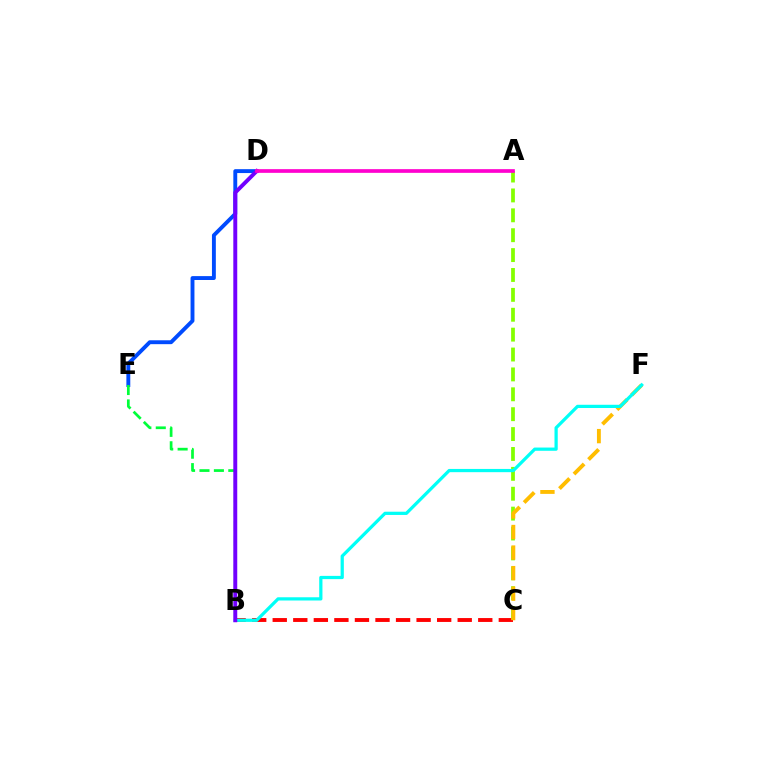{('D', 'E'): [{'color': '#004bff', 'line_style': 'solid', 'thickness': 2.8}], ('B', 'C'): [{'color': '#ff0000', 'line_style': 'dashed', 'thickness': 2.79}], ('A', 'C'): [{'color': '#84ff00', 'line_style': 'dashed', 'thickness': 2.7}], ('B', 'E'): [{'color': '#00ff39', 'line_style': 'dashed', 'thickness': 1.96}], ('C', 'F'): [{'color': '#ffbd00', 'line_style': 'dashed', 'thickness': 2.79}], ('B', 'F'): [{'color': '#00fff6', 'line_style': 'solid', 'thickness': 2.33}], ('B', 'D'): [{'color': '#7200ff', 'line_style': 'solid', 'thickness': 2.83}], ('A', 'D'): [{'color': '#ff00cf', 'line_style': 'solid', 'thickness': 2.66}]}